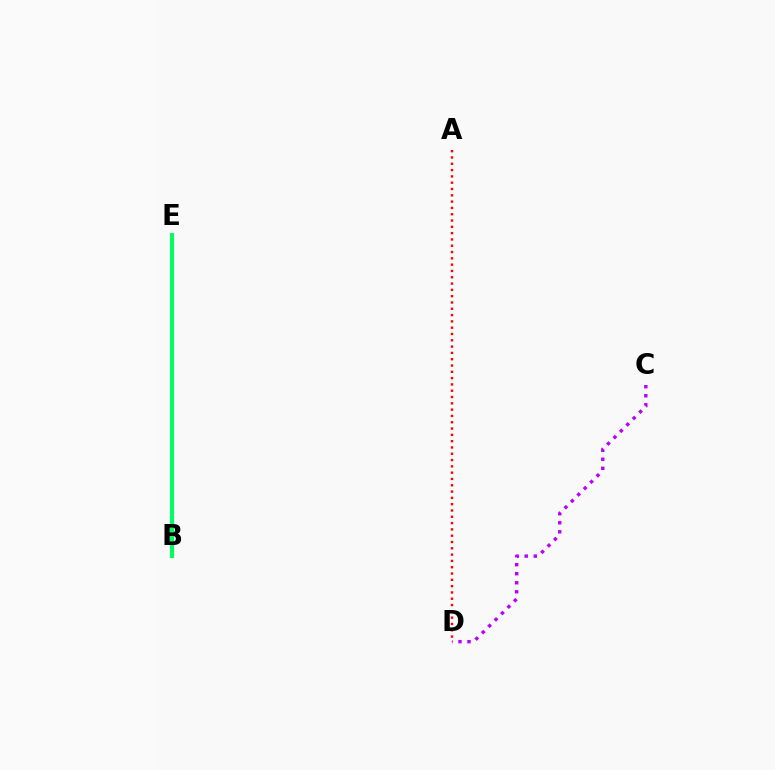{('B', 'E'): [{'color': '#d1ff00', 'line_style': 'dotted', 'thickness': 2.63}, {'color': '#0074ff', 'line_style': 'solid', 'thickness': 2.94}, {'color': '#00ff5c', 'line_style': 'solid', 'thickness': 2.88}], ('C', 'D'): [{'color': '#b900ff', 'line_style': 'dotted', 'thickness': 2.46}], ('A', 'D'): [{'color': '#ff0000', 'line_style': 'dotted', 'thickness': 1.71}]}